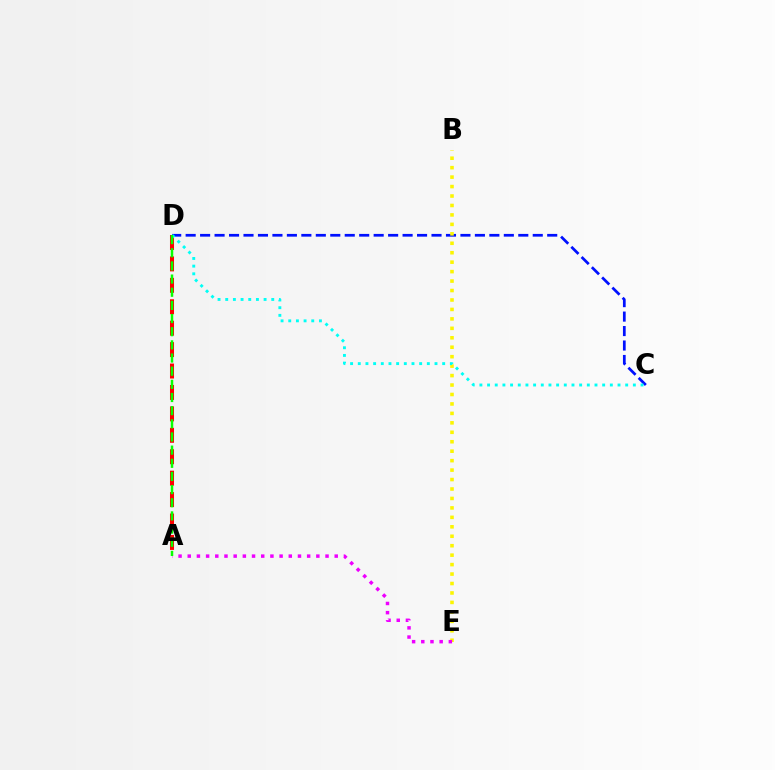{('A', 'D'): [{'color': '#ff0000', 'line_style': 'dashed', 'thickness': 2.91}, {'color': '#08ff00', 'line_style': 'dashed', 'thickness': 1.79}], ('C', 'D'): [{'color': '#0010ff', 'line_style': 'dashed', 'thickness': 1.96}, {'color': '#00fff6', 'line_style': 'dotted', 'thickness': 2.08}], ('B', 'E'): [{'color': '#fcf500', 'line_style': 'dotted', 'thickness': 2.57}], ('A', 'E'): [{'color': '#ee00ff', 'line_style': 'dotted', 'thickness': 2.5}]}